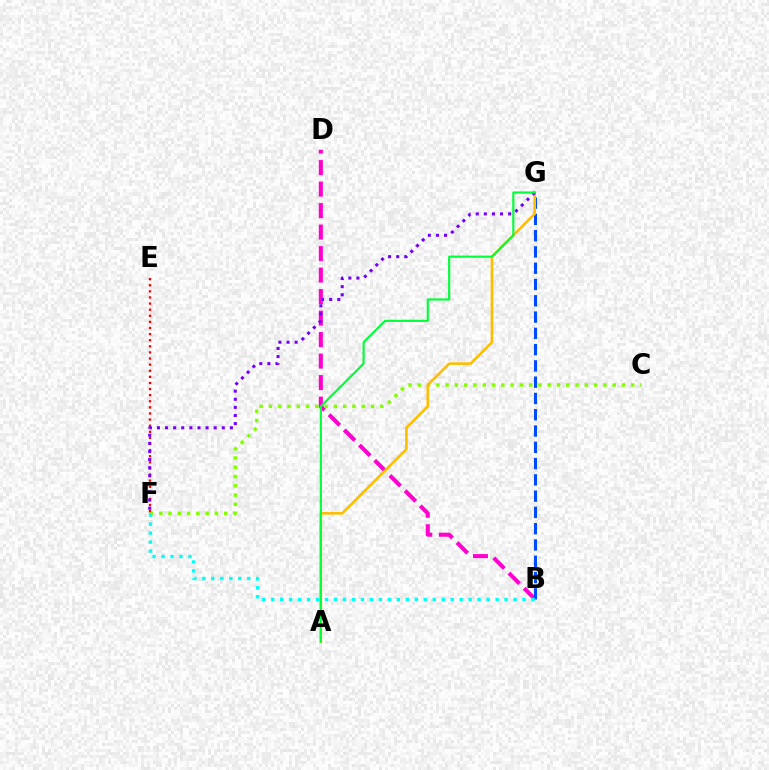{('B', 'D'): [{'color': '#ff00cf', 'line_style': 'dashed', 'thickness': 2.92}], ('C', 'F'): [{'color': '#84ff00', 'line_style': 'dotted', 'thickness': 2.52}], ('B', 'G'): [{'color': '#004bff', 'line_style': 'dashed', 'thickness': 2.21}], ('B', 'F'): [{'color': '#00fff6', 'line_style': 'dotted', 'thickness': 2.44}], ('A', 'G'): [{'color': '#ffbd00', 'line_style': 'solid', 'thickness': 1.87}, {'color': '#00ff39', 'line_style': 'solid', 'thickness': 1.55}], ('E', 'F'): [{'color': '#ff0000', 'line_style': 'dotted', 'thickness': 1.66}], ('F', 'G'): [{'color': '#7200ff', 'line_style': 'dotted', 'thickness': 2.2}]}